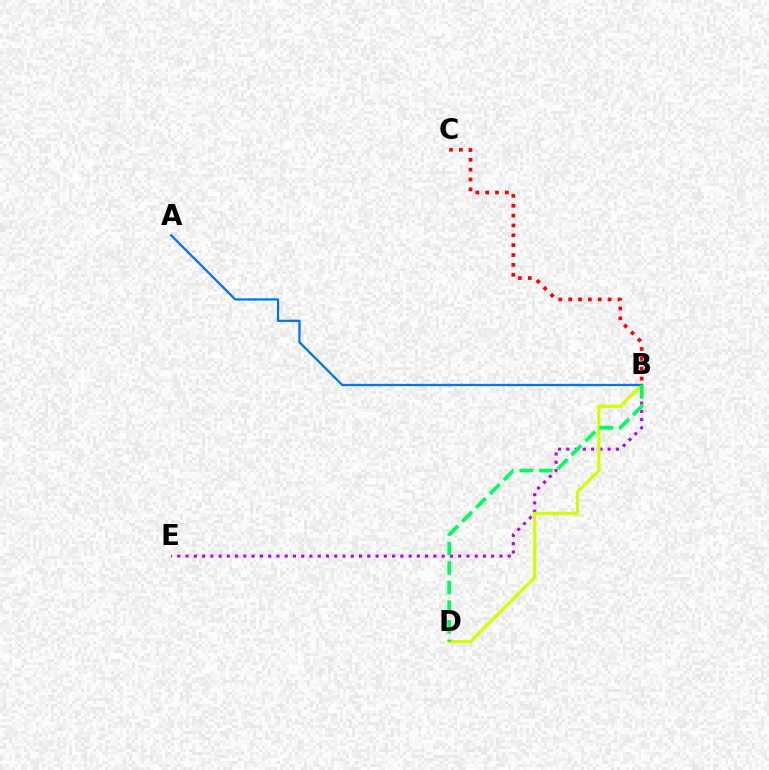{('B', 'E'): [{'color': '#b900ff', 'line_style': 'dotted', 'thickness': 2.24}], ('B', 'D'): [{'color': '#d1ff00', 'line_style': 'solid', 'thickness': 2.31}, {'color': '#00ff5c', 'line_style': 'dashed', 'thickness': 2.66}], ('A', 'B'): [{'color': '#0074ff', 'line_style': 'solid', 'thickness': 1.64}], ('B', 'C'): [{'color': '#ff0000', 'line_style': 'dotted', 'thickness': 2.68}]}